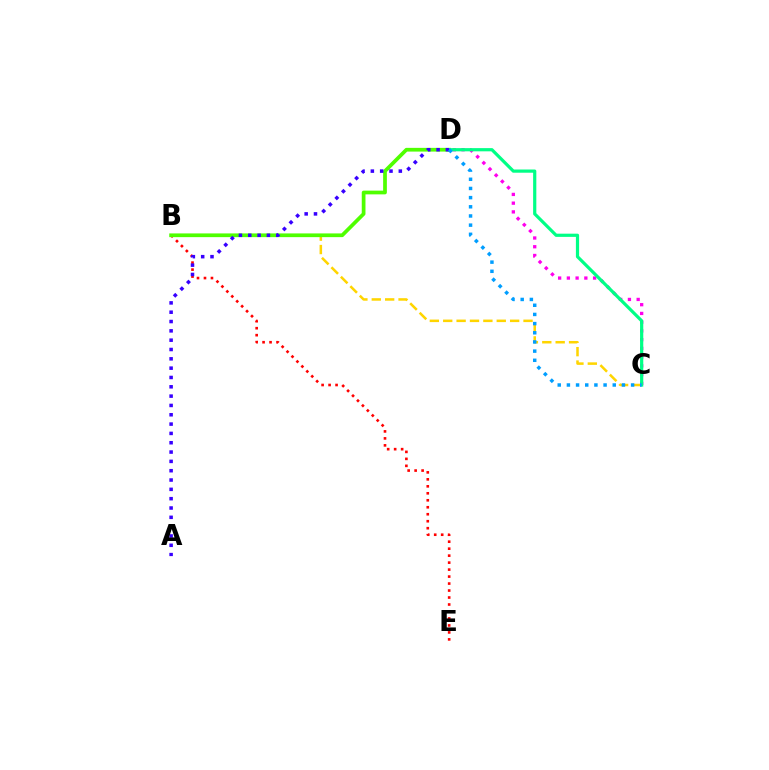{('B', 'C'): [{'color': '#ffd500', 'line_style': 'dashed', 'thickness': 1.82}], ('B', 'E'): [{'color': '#ff0000', 'line_style': 'dotted', 'thickness': 1.9}], ('C', 'D'): [{'color': '#ff00ed', 'line_style': 'dotted', 'thickness': 2.37}, {'color': '#00ff86', 'line_style': 'solid', 'thickness': 2.31}, {'color': '#009eff', 'line_style': 'dotted', 'thickness': 2.49}], ('B', 'D'): [{'color': '#4fff00', 'line_style': 'solid', 'thickness': 2.68}], ('A', 'D'): [{'color': '#3700ff', 'line_style': 'dotted', 'thickness': 2.53}]}